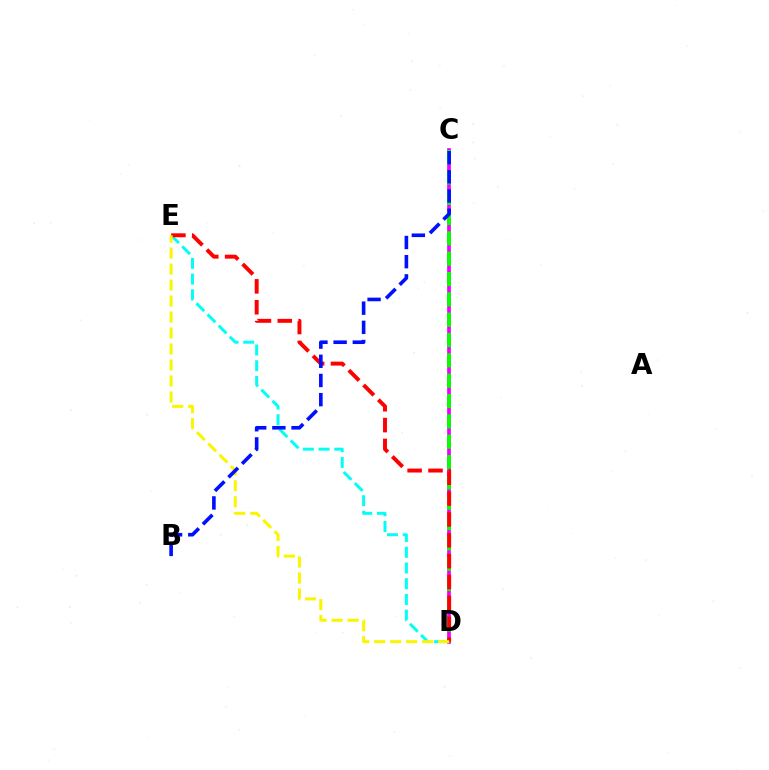{('C', 'D'): [{'color': '#ee00ff', 'line_style': 'solid', 'thickness': 2.66}, {'color': '#08ff00', 'line_style': 'dashed', 'thickness': 2.76}], ('D', 'E'): [{'color': '#00fff6', 'line_style': 'dashed', 'thickness': 2.14}, {'color': '#ff0000', 'line_style': 'dashed', 'thickness': 2.83}, {'color': '#fcf500', 'line_style': 'dashed', 'thickness': 2.17}], ('B', 'C'): [{'color': '#0010ff', 'line_style': 'dashed', 'thickness': 2.61}]}